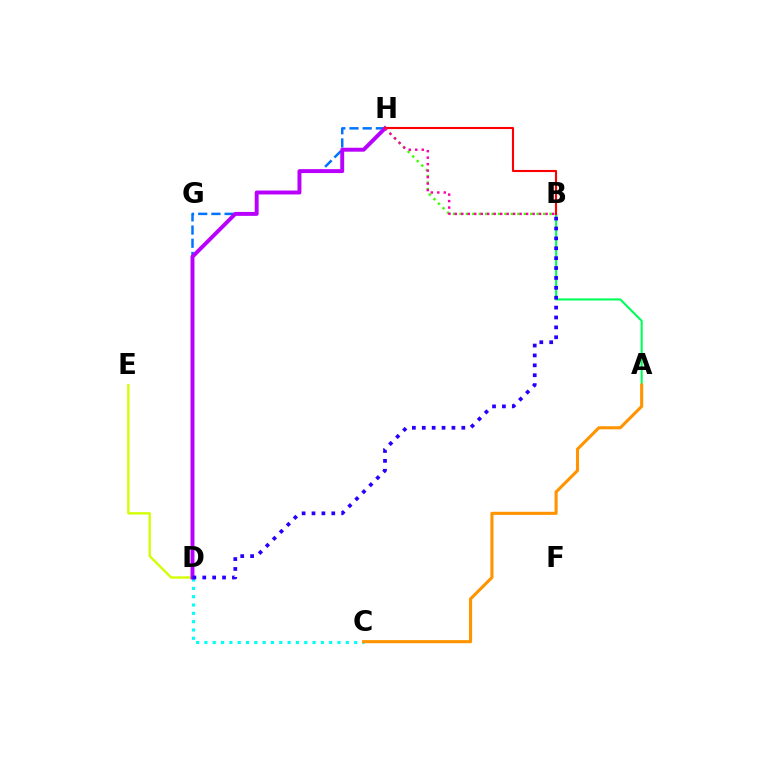{('C', 'D'): [{'color': '#00fff6', 'line_style': 'dotted', 'thickness': 2.26}], ('B', 'H'): [{'color': '#3dff00', 'line_style': 'dotted', 'thickness': 1.75}, {'color': '#ff0000', 'line_style': 'solid', 'thickness': 1.52}, {'color': '#ff00ac', 'line_style': 'dotted', 'thickness': 1.76}], ('D', 'H'): [{'color': '#0074ff', 'line_style': 'dashed', 'thickness': 1.79}, {'color': '#b900ff', 'line_style': 'solid', 'thickness': 2.82}], ('D', 'E'): [{'color': '#d1ff00', 'line_style': 'solid', 'thickness': 1.69}], ('A', 'B'): [{'color': '#00ff5c', 'line_style': 'solid', 'thickness': 1.51}], ('A', 'C'): [{'color': '#ff9400', 'line_style': 'solid', 'thickness': 2.22}], ('B', 'D'): [{'color': '#2500ff', 'line_style': 'dotted', 'thickness': 2.69}]}